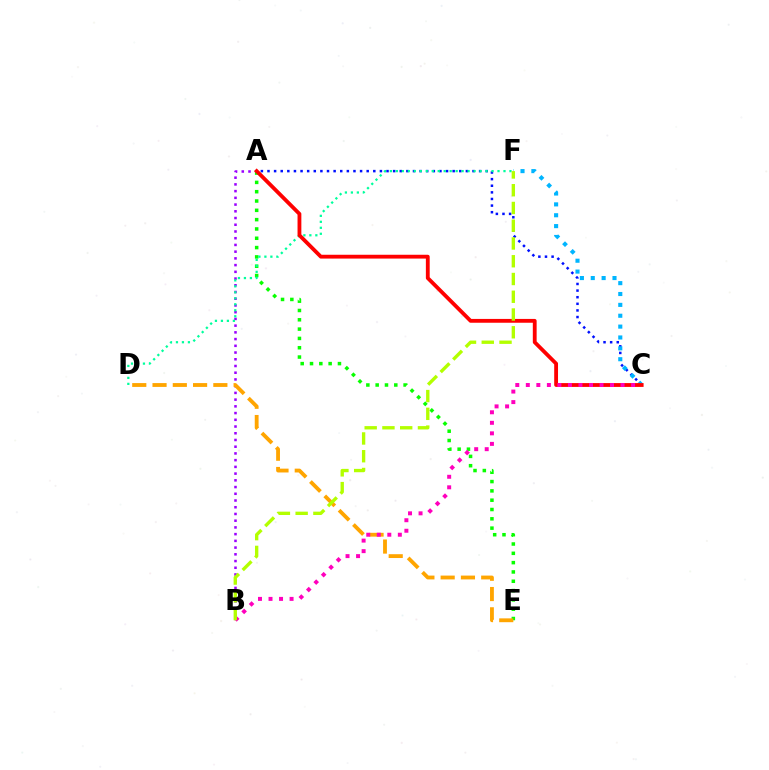{('A', 'B'): [{'color': '#9b00ff', 'line_style': 'dotted', 'thickness': 1.83}], ('A', 'C'): [{'color': '#0010ff', 'line_style': 'dotted', 'thickness': 1.8}, {'color': '#ff0000', 'line_style': 'solid', 'thickness': 2.75}], ('C', 'F'): [{'color': '#00b5ff', 'line_style': 'dotted', 'thickness': 2.95}], ('A', 'E'): [{'color': '#08ff00', 'line_style': 'dotted', 'thickness': 2.53}], ('D', 'F'): [{'color': '#00ff9d', 'line_style': 'dotted', 'thickness': 1.62}], ('D', 'E'): [{'color': '#ffa500', 'line_style': 'dashed', 'thickness': 2.75}], ('B', 'C'): [{'color': '#ff00bd', 'line_style': 'dotted', 'thickness': 2.86}], ('B', 'F'): [{'color': '#b3ff00', 'line_style': 'dashed', 'thickness': 2.41}]}